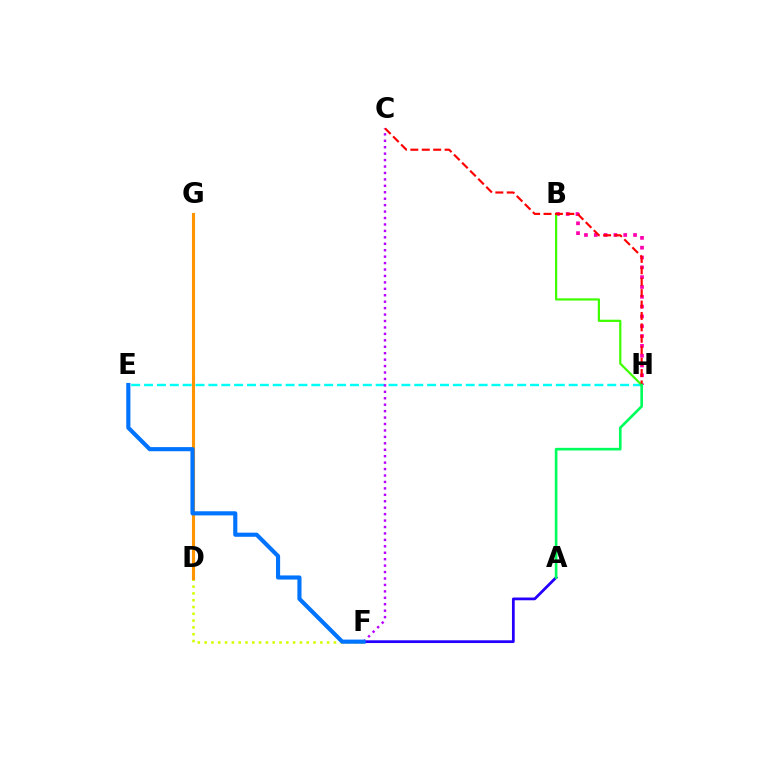{('E', 'H'): [{'color': '#00fff6', 'line_style': 'dashed', 'thickness': 1.75}], ('A', 'F'): [{'color': '#2500ff', 'line_style': 'solid', 'thickness': 1.98}], ('D', 'F'): [{'color': '#d1ff00', 'line_style': 'dotted', 'thickness': 1.85}], ('C', 'F'): [{'color': '#b900ff', 'line_style': 'dotted', 'thickness': 1.75}], ('B', 'H'): [{'color': '#ff00ac', 'line_style': 'dotted', 'thickness': 2.67}, {'color': '#3dff00', 'line_style': 'solid', 'thickness': 1.59}], ('D', 'G'): [{'color': '#ff9400', 'line_style': 'solid', 'thickness': 2.22}], ('C', 'H'): [{'color': '#ff0000', 'line_style': 'dashed', 'thickness': 1.55}], ('A', 'H'): [{'color': '#00ff5c', 'line_style': 'solid', 'thickness': 1.9}], ('E', 'F'): [{'color': '#0074ff', 'line_style': 'solid', 'thickness': 2.97}]}